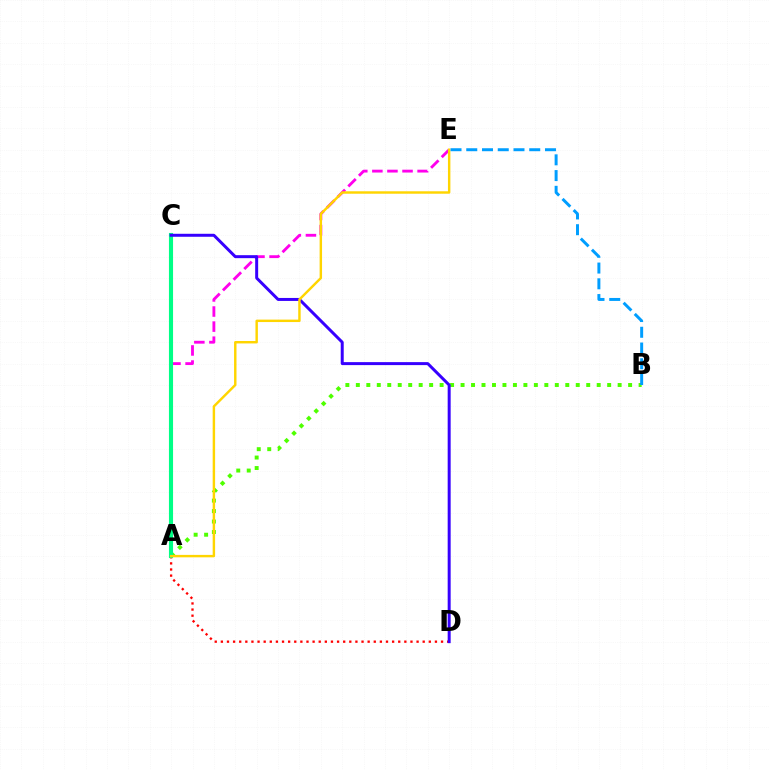{('A', 'E'): [{'color': '#ff00ed', 'line_style': 'dashed', 'thickness': 2.05}, {'color': '#ffd500', 'line_style': 'solid', 'thickness': 1.75}], ('A', 'B'): [{'color': '#4fff00', 'line_style': 'dotted', 'thickness': 2.85}], ('A', 'D'): [{'color': '#ff0000', 'line_style': 'dotted', 'thickness': 1.66}], ('A', 'C'): [{'color': '#00ff86', 'line_style': 'solid', 'thickness': 2.96}], ('C', 'D'): [{'color': '#3700ff', 'line_style': 'solid', 'thickness': 2.15}], ('B', 'E'): [{'color': '#009eff', 'line_style': 'dashed', 'thickness': 2.14}]}